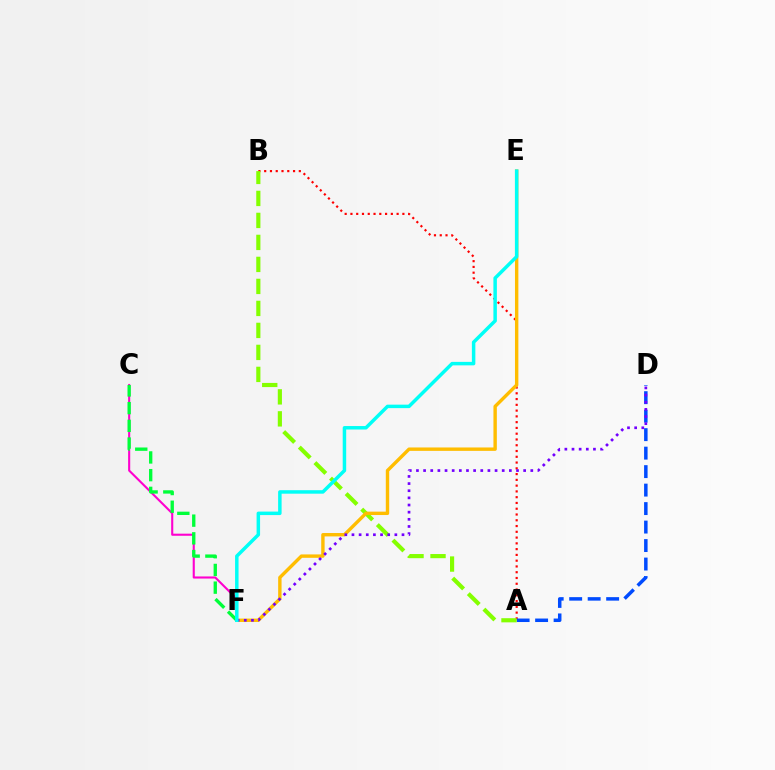{('C', 'F'): [{'color': '#ff00cf', 'line_style': 'solid', 'thickness': 1.51}, {'color': '#00ff39', 'line_style': 'dashed', 'thickness': 2.41}], ('A', 'B'): [{'color': '#ff0000', 'line_style': 'dotted', 'thickness': 1.57}, {'color': '#84ff00', 'line_style': 'dashed', 'thickness': 2.99}], ('A', 'D'): [{'color': '#004bff', 'line_style': 'dashed', 'thickness': 2.51}], ('E', 'F'): [{'color': '#ffbd00', 'line_style': 'solid', 'thickness': 2.44}, {'color': '#00fff6', 'line_style': 'solid', 'thickness': 2.51}], ('D', 'F'): [{'color': '#7200ff', 'line_style': 'dotted', 'thickness': 1.94}]}